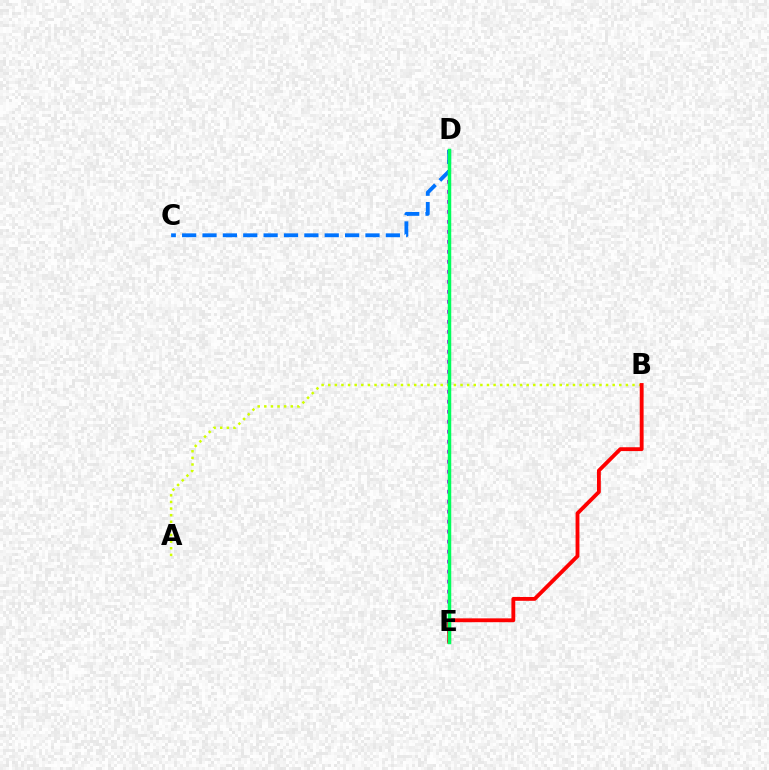{('D', 'E'): [{'color': '#b900ff', 'line_style': 'dotted', 'thickness': 2.72}, {'color': '#00ff5c', 'line_style': 'solid', 'thickness': 2.51}], ('A', 'B'): [{'color': '#d1ff00', 'line_style': 'dotted', 'thickness': 1.8}], ('B', 'E'): [{'color': '#ff0000', 'line_style': 'solid', 'thickness': 2.77}], ('C', 'D'): [{'color': '#0074ff', 'line_style': 'dashed', 'thickness': 2.77}]}